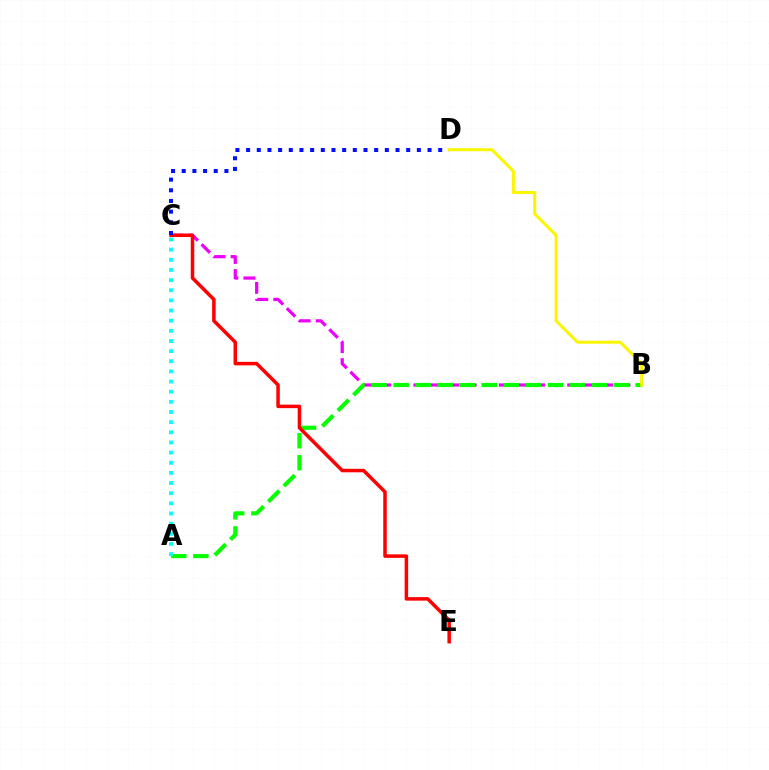{('B', 'C'): [{'color': '#ee00ff', 'line_style': 'dashed', 'thickness': 2.32}], ('A', 'B'): [{'color': '#08ff00', 'line_style': 'dashed', 'thickness': 3.0}], ('C', 'E'): [{'color': '#ff0000', 'line_style': 'solid', 'thickness': 2.52}], ('C', 'D'): [{'color': '#0010ff', 'line_style': 'dotted', 'thickness': 2.9}], ('A', 'C'): [{'color': '#00fff6', 'line_style': 'dotted', 'thickness': 2.76}], ('B', 'D'): [{'color': '#fcf500', 'line_style': 'solid', 'thickness': 2.17}]}